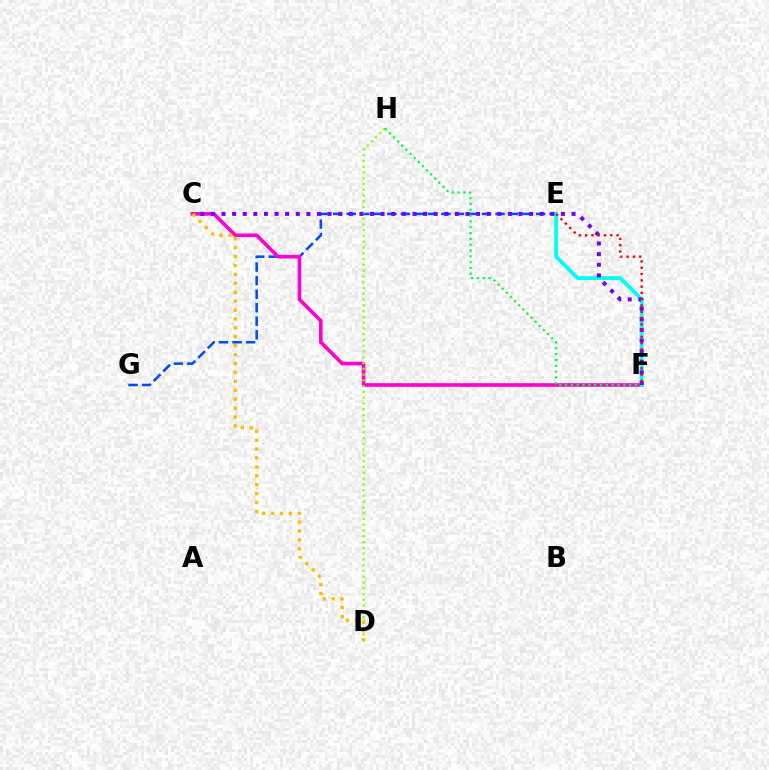{('E', 'G'): [{'color': '#004bff', 'line_style': 'dashed', 'thickness': 1.84}], ('C', 'F'): [{'color': '#ff00cf', 'line_style': 'solid', 'thickness': 2.61}, {'color': '#7200ff', 'line_style': 'dotted', 'thickness': 2.88}], ('E', 'F'): [{'color': '#00fff6', 'line_style': 'solid', 'thickness': 2.77}, {'color': '#ff0000', 'line_style': 'dotted', 'thickness': 1.71}], ('D', 'H'): [{'color': '#84ff00', 'line_style': 'dotted', 'thickness': 1.57}], ('F', 'H'): [{'color': '#00ff39', 'line_style': 'dotted', 'thickness': 1.58}], ('C', 'D'): [{'color': '#ffbd00', 'line_style': 'dotted', 'thickness': 2.42}]}